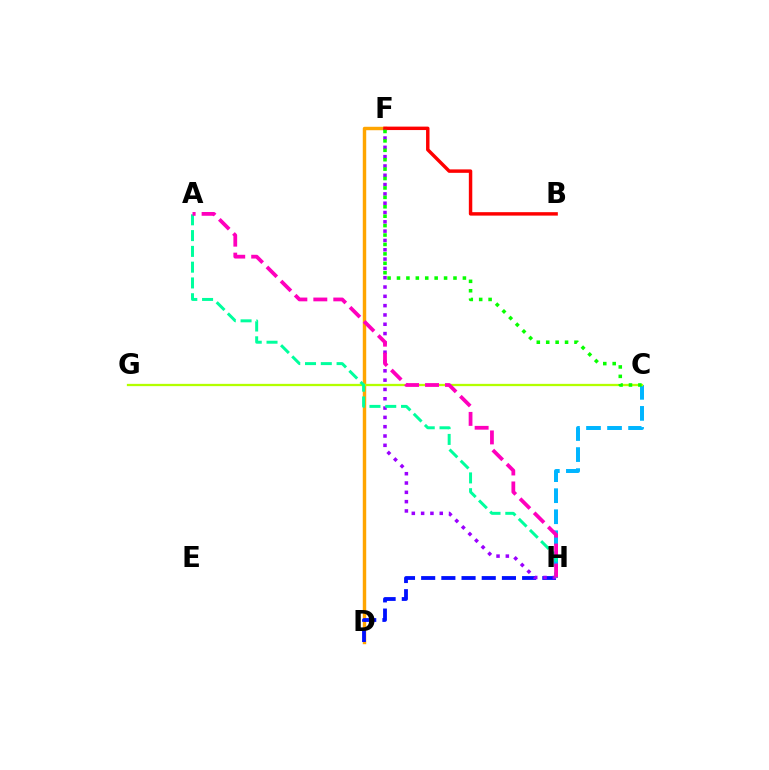{('C', 'H'): [{'color': '#00b5ff', 'line_style': 'dashed', 'thickness': 2.86}], ('D', 'F'): [{'color': '#ffa500', 'line_style': 'solid', 'thickness': 2.48}], ('D', 'H'): [{'color': '#0010ff', 'line_style': 'dashed', 'thickness': 2.74}], ('C', 'G'): [{'color': '#b3ff00', 'line_style': 'solid', 'thickness': 1.64}], ('F', 'H'): [{'color': '#9b00ff', 'line_style': 'dotted', 'thickness': 2.53}], ('B', 'F'): [{'color': '#ff0000', 'line_style': 'solid', 'thickness': 2.48}], ('A', 'H'): [{'color': '#00ff9d', 'line_style': 'dashed', 'thickness': 2.14}, {'color': '#ff00bd', 'line_style': 'dashed', 'thickness': 2.71}], ('C', 'F'): [{'color': '#08ff00', 'line_style': 'dotted', 'thickness': 2.56}]}